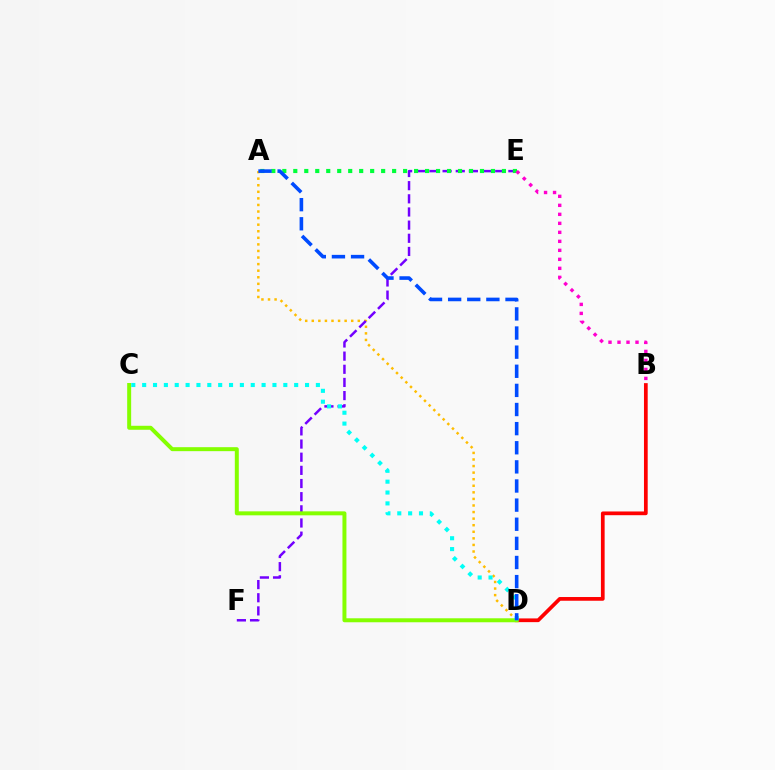{('A', 'D'): [{'color': '#ffbd00', 'line_style': 'dotted', 'thickness': 1.79}, {'color': '#004bff', 'line_style': 'dashed', 'thickness': 2.6}], ('E', 'F'): [{'color': '#7200ff', 'line_style': 'dashed', 'thickness': 1.79}], ('B', 'D'): [{'color': '#ff0000', 'line_style': 'solid', 'thickness': 2.68}], ('C', 'D'): [{'color': '#84ff00', 'line_style': 'solid', 'thickness': 2.86}, {'color': '#00fff6', 'line_style': 'dotted', 'thickness': 2.95}], ('A', 'E'): [{'color': '#00ff39', 'line_style': 'dotted', 'thickness': 2.98}], ('B', 'E'): [{'color': '#ff00cf', 'line_style': 'dotted', 'thickness': 2.45}]}